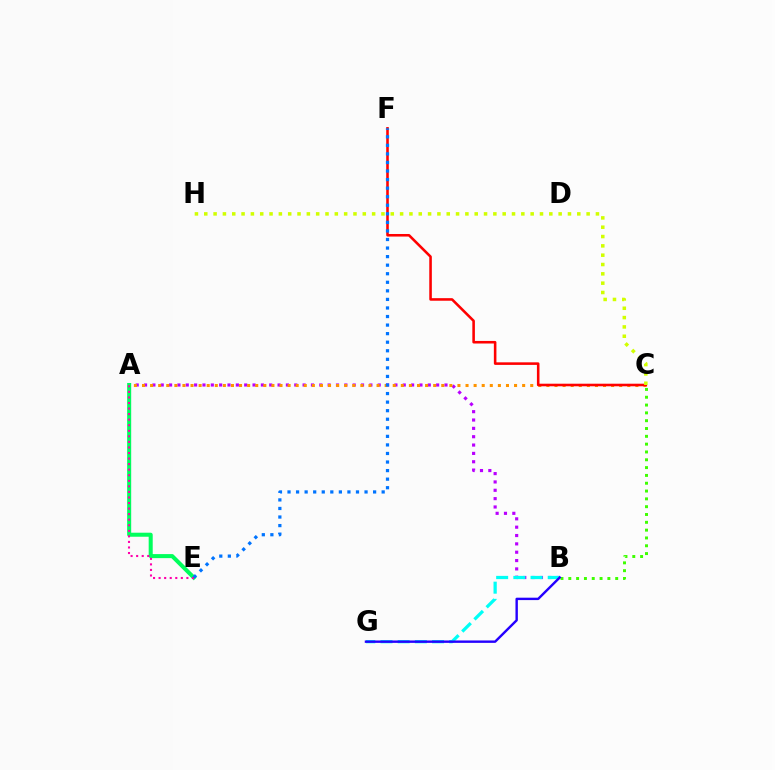{('B', 'C'): [{'color': '#3dff00', 'line_style': 'dotted', 'thickness': 2.12}], ('A', 'B'): [{'color': '#b900ff', 'line_style': 'dotted', 'thickness': 2.27}], ('B', 'G'): [{'color': '#00fff6', 'line_style': 'dashed', 'thickness': 2.34}, {'color': '#2500ff', 'line_style': 'solid', 'thickness': 1.73}], ('A', 'C'): [{'color': '#ff9400', 'line_style': 'dotted', 'thickness': 2.2}], ('C', 'F'): [{'color': '#ff0000', 'line_style': 'solid', 'thickness': 1.85}], ('A', 'E'): [{'color': '#00ff5c', 'line_style': 'solid', 'thickness': 2.9}, {'color': '#ff00ac', 'line_style': 'dotted', 'thickness': 1.51}], ('E', 'F'): [{'color': '#0074ff', 'line_style': 'dotted', 'thickness': 2.33}], ('C', 'H'): [{'color': '#d1ff00', 'line_style': 'dotted', 'thickness': 2.53}]}